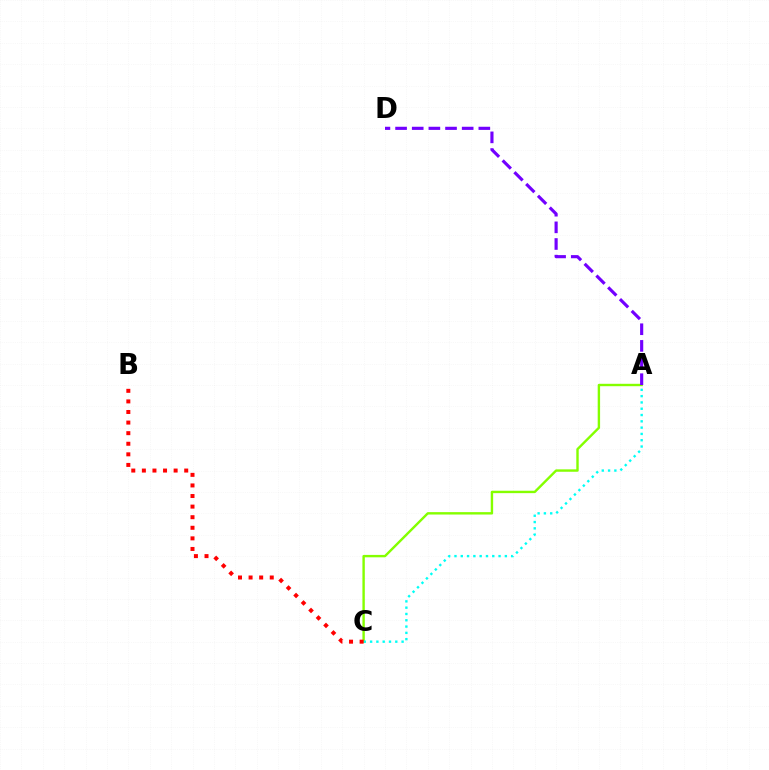{('A', 'C'): [{'color': '#84ff00', 'line_style': 'solid', 'thickness': 1.73}, {'color': '#00fff6', 'line_style': 'dotted', 'thickness': 1.71}], ('A', 'D'): [{'color': '#7200ff', 'line_style': 'dashed', 'thickness': 2.26}], ('B', 'C'): [{'color': '#ff0000', 'line_style': 'dotted', 'thickness': 2.88}]}